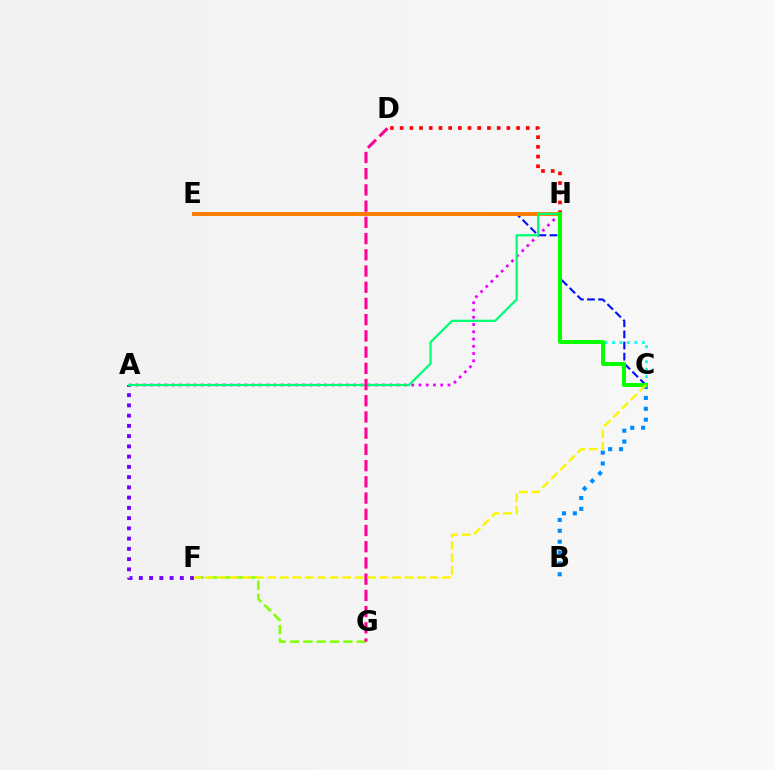{('A', 'H'): [{'color': '#ee00ff', 'line_style': 'dotted', 'thickness': 1.97}, {'color': '#00ff74', 'line_style': 'solid', 'thickness': 1.63}], ('C', 'E'): [{'color': '#0010ff', 'line_style': 'dashed', 'thickness': 1.51}], ('D', 'H'): [{'color': '#ff0000', 'line_style': 'dotted', 'thickness': 2.64}], ('E', 'H'): [{'color': '#ff7c00', 'line_style': 'solid', 'thickness': 2.81}], ('A', 'F'): [{'color': '#7200ff', 'line_style': 'dotted', 'thickness': 2.78}], ('C', 'H'): [{'color': '#00fff6', 'line_style': 'dotted', 'thickness': 2.03}, {'color': '#08ff00', 'line_style': 'solid', 'thickness': 2.88}], ('F', 'G'): [{'color': '#84ff00', 'line_style': 'dashed', 'thickness': 1.81}], ('B', 'C'): [{'color': '#008cff', 'line_style': 'dotted', 'thickness': 2.95}], ('D', 'G'): [{'color': '#ff0094', 'line_style': 'dashed', 'thickness': 2.2}], ('C', 'F'): [{'color': '#fcf500', 'line_style': 'dashed', 'thickness': 1.7}]}